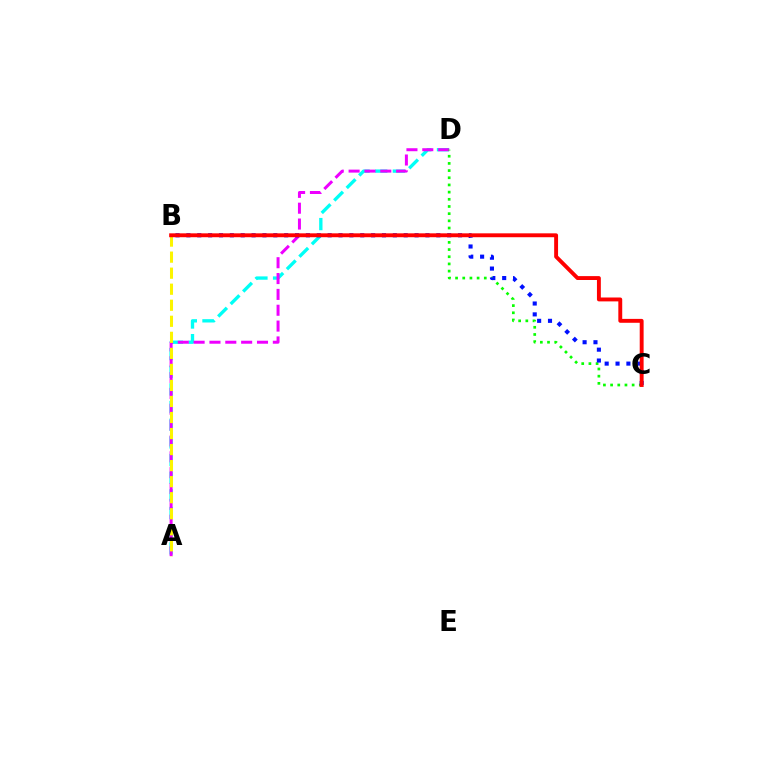{('A', 'D'): [{'color': '#00fff6', 'line_style': 'dashed', 'thickness': 2.4}, {'color': '#ee00ff', 'line_style': 'dashed', 'thickness': 2.15}], ('C', 'D'): [{'color': '#08ff00', 'line_style': 'dotted', 'thickness': 1.95}], ('A', 'B'): [{'color': '#fcf500', 'line_style': 'dashed', 'thickness': 2.18}], ('B', 'C'): [{'color': '#0010ff', 'line_style': 'dotted', 'thickness': 2.95}, {'color': '#ff0000', 'line_style': 'solid', 'thickness': 2.8}]}